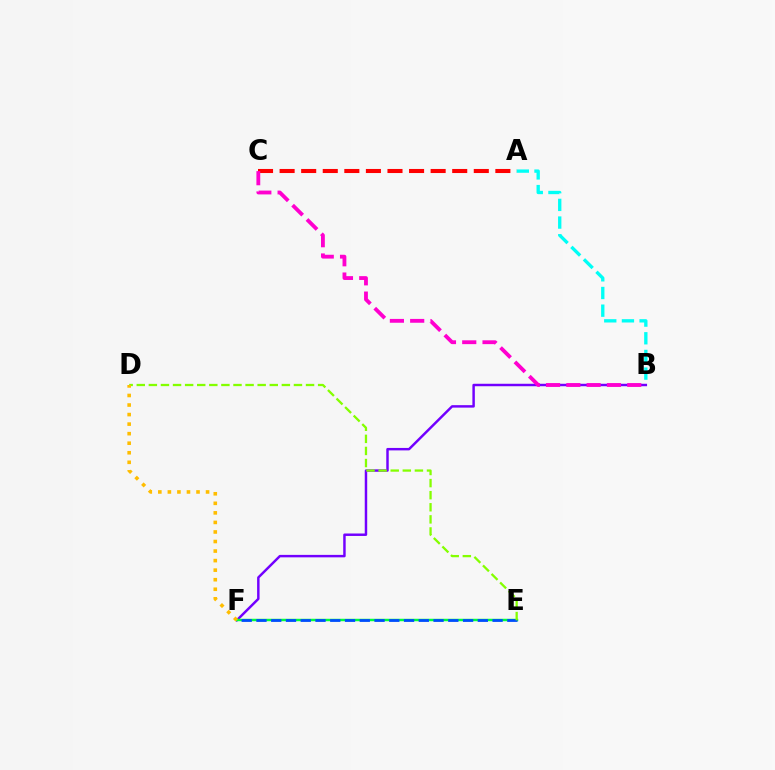{('A', 'C'): [{'color': '#ff0000', 'line_style': 'dashed', 'thickness': 2.93}], ('B', 'F'): [{'color': '#7200ff', 'line_style': 'solid', 'thickness': 1.77}], ('E', 'F'): [{'color': '#00ff39', 'line_style': 'solid', 'thickness': 1.77}, {'color': '#004bff', 'line_style': 'dashed', 'thickness': 2.0}], ('B', 'C'): [{'color': '#ff00cf', 'line_style': 'dashed', 'thickness': 2.76}], ('A', 'B'): [{'color': '#00fff6', 'line_style': 'dashed', 'thickness': 2.4}], ('D', 'E'): [{'color': '#84ff00', 'line_style': 'dashed', 'thickness': 1.64}], ('D', 'F'): [{'color': '#ffbd00', 'line_style': 'dotted', 'thickness': 2.59}]}